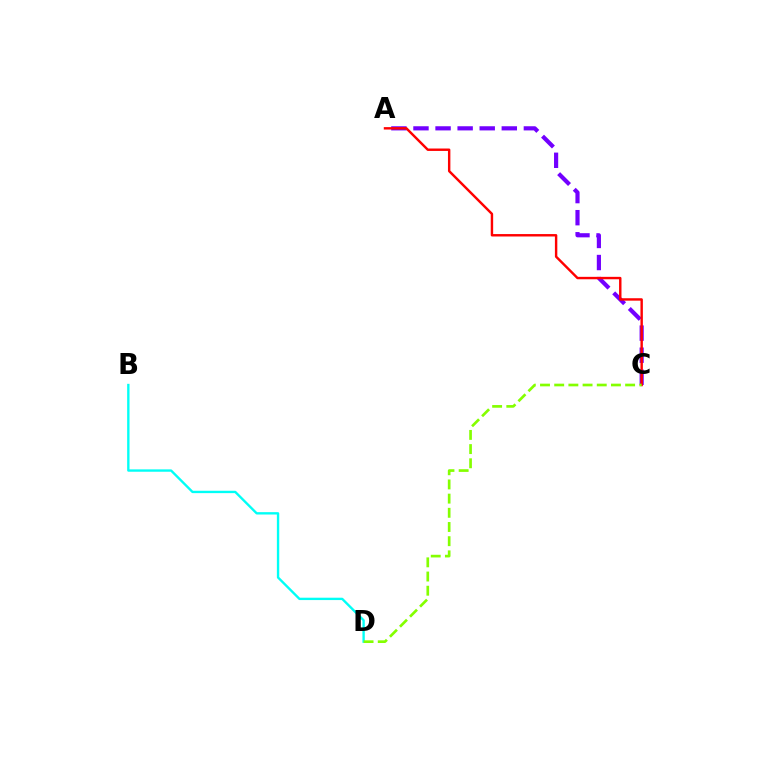{('B', 'D'): [{'color': '#00fff6', 'line_style': 'solid', 'thickness': 1.7}], ('A', 'C'): [{'color': '#7200ff', 'line_style': 'dashed', 'thickness': 3.0}, {'color': '#ff0000', 'line_style': 'solid', 'thickness': 1.74}], ('C', 'D'): [{'color': '#84ff00', 'line_style': 'dashed', 'thickness': 1.93}]}